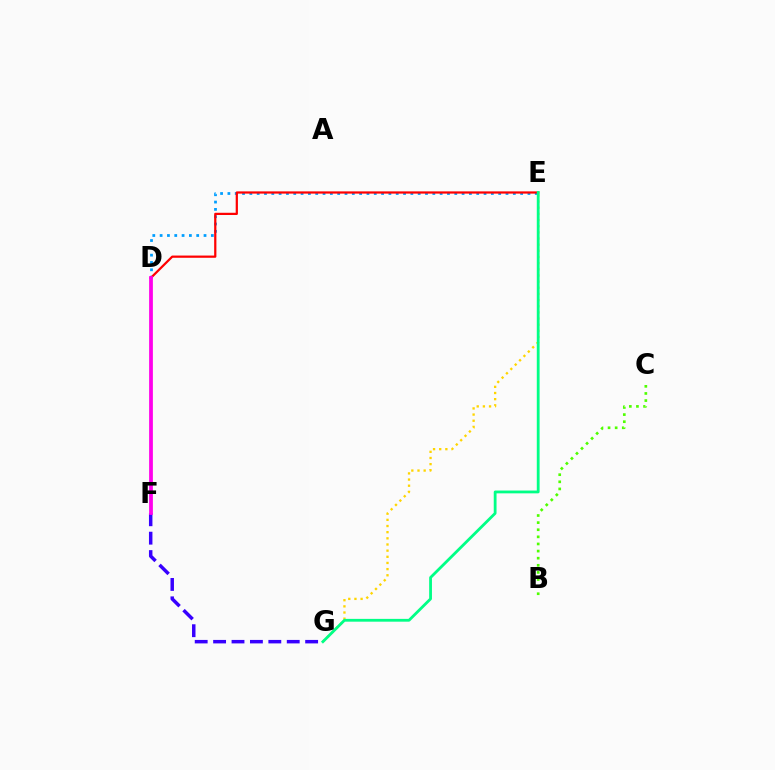{('F', 'G'): [{'color': '#3700ff', 'line_style': 'dashed', 'thickness': 2.5}], ('B', 'C'): [{'color': '#4fff00', 'line_style': 'dotted', 'thickness': 1.93}], ('D', 'E'): [{'color': '#009eff', 'line_style': 'dotted', 'thickness': 1.99}, {'color': '#ff0000', 'line_style': 'solid', 'thickness': 1.61}], ('D', 'F'): [{'color': '#ff00ed', 'line_style': 'solid', 'thickness': 2.71}], ('E', 'G'): [{'color': '#ffd500', 'line_style': 'dotted', 'thickness': 1.67}, {'color': '#00ff86', 'line_style': 'solid', 'thickness': 2.02}]}